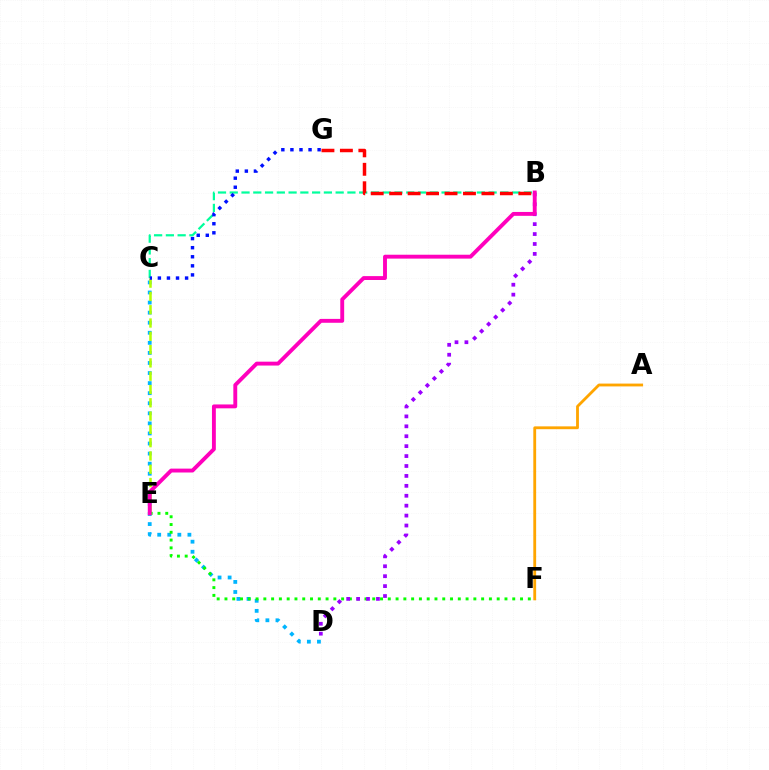{('C', 'D'): [{'color': '#00b5ff', 'line_style': 'dotted', 'thickness': 2.74}], ('B', 'C'): [{'color': '#00ff9d', 'line_style': 'dashed', 'thickness': 1.6}], ('A', 'F'): [{'color': '#ffa500', 'line_style': 'solid', 'thickness': 2.03}], ('B', 'G'): [{'color': '#ff0000', 'line_style': 'dashed', 'thickness': 2.51}], ('C', 'E'): [{'color': '#b3ff00', 'line_style': 'dashed', 'thickness': 1.81}], ('E', 'F'): [{'color': '#08ff00', 'line_style': 'dotted', 'thickness': 2.11}], ('B', 'D'): [{'color': '#9b00ff', 'line_style': 'dotted', 'thickness': 2.7}], ('B', 'E'): [{'color': '#ff00bd', 'line_style': 'solid', 'thickness': 2.79}], ('C', 'G'): [{'color': '#0010ff', 'line_style': 'dotted', 'thickness': 2.46}]}